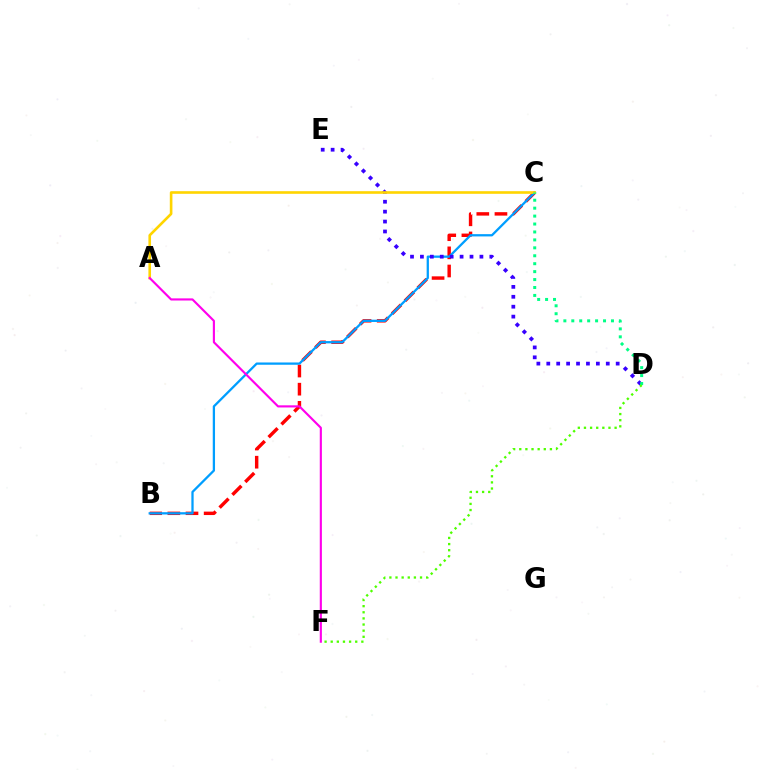{('B', 'C'): [{'color': '#ff0000', 'line_style': 'dashed', 'thickness': 2.47}, {'color': '#009eff', 'line_style': 'solid', 'thickness': 1.64}], ('D', 'E'): [{'color': '#3700ff', 'line_style': 'dotted', 'thickness': 2.69}], ('A', 'C'): [{'color': '#ffd500', 'line_style': 'solid', 'thickness': 1.89}], ('A', 'F'): [{'color': '#ff00ed', 'line_style': 'solid', 'thickness': 1.54}], ('C', 'D'): [{'color': '#00ff86', 'line_style': 'dotted', 'thickness': 2.16}], ('D', 'F'): [{'color': '#4fff00', 'line_style': 'dotted', 'thickness': 1.67}]}